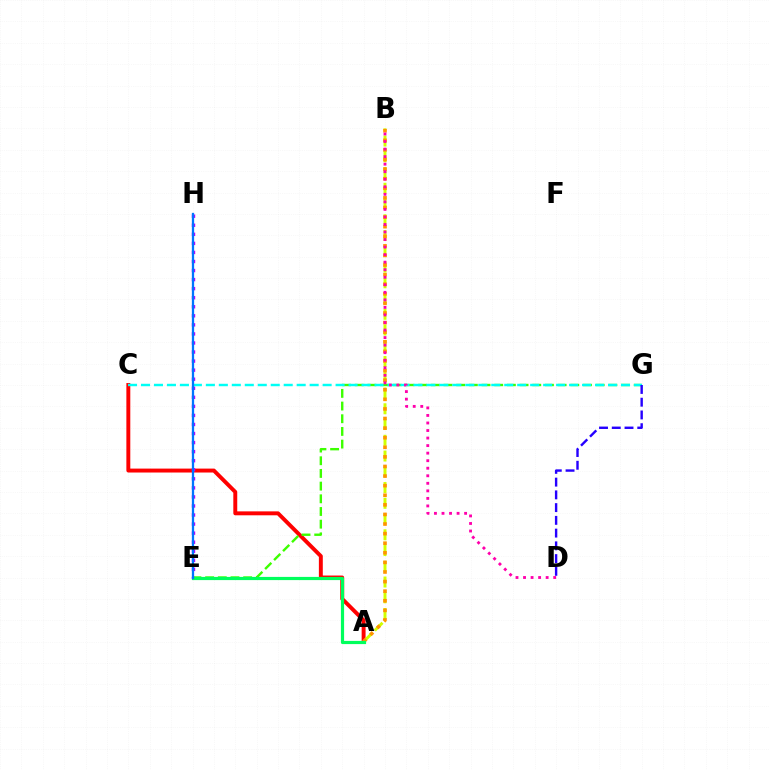{('A', 'C'): [{'color': '#ff0000', 'line_style': 'solid', 'thickness': 2.83}], ('E', 'H'): [{'color': '#b900ff', 'line_style': 'dotted', 'thickness': 2.46}, {'color': '#0074ff', 'line_style': 'solid', 'thickness': 1.64}], ('E', 'G'): [{'color': '#3dff00', 'line_style': 'dashed', 'thickness': 1.72}], ('A', 'B'): [{'color': '#d1ff00', 'line_style': 'dashed', 'thickness': 2.14}, {'color': '#ff9400', 'line_style': 'dotted', 'thickness': 2.61}], ('C', 'G'): [{'color': '#00fff6', 'line_style': 'dashed', 'thickness': 1.76}], ('B', 'D'): [{'color': '#ff00ac', 'line_style': 'dotted', 'thickness': 2.05}], ('A', 'E'): [{'color': '#00ff5c', 'line_style': 'solid', 'thickness': 2.29}], ('D', 'G'): [{'color': '#2500ff', 'line_style': 'dashed', 'thickness': 1.73}]}